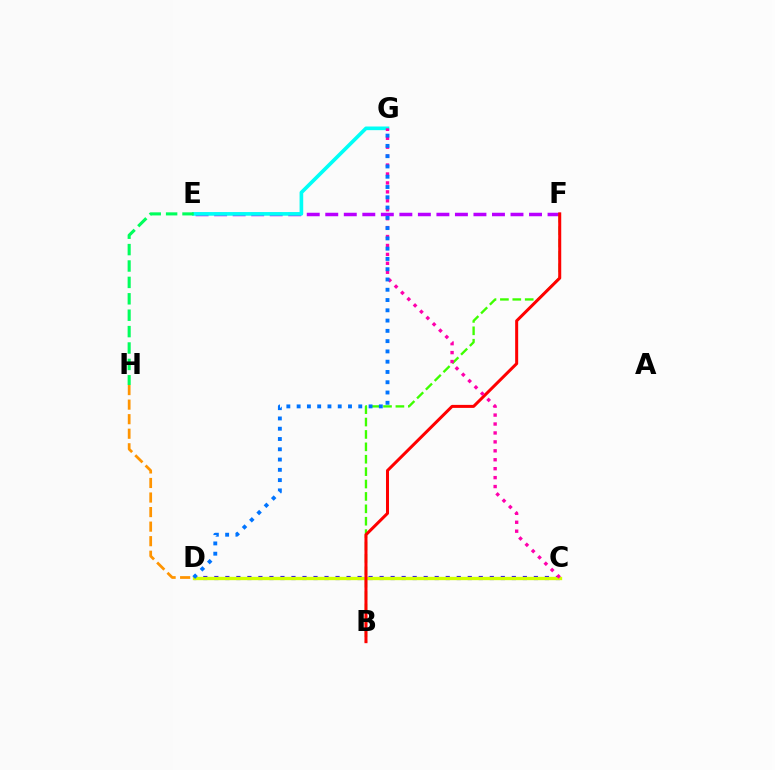{('E', 'F'): [{'color': '#b900ff', 'line_style': 'dashed', 'thickness': 2.52}], ('B', 'F'): [{'color': '#3dff00', 'line_style': 'dashed', 'thickness': 1.68}, {'color': '#ff0000', 'line_style': 'solid', 'thickness': 2.17}], ('C', 'D'): [{'color': '#2500ff', 'line_style': 'dotted', 'thickness': 2.99}, {'color': '#d1ff00', 'line_style': 'solid', 'thickness': 2.4}], ('D', 'H'): [{'color': '#ff9400', 'line_style': 'dashed', 'thickness': 1.98}], ('E', 'G'): [{'color': '#00fff6', 'line_style': 'solid', 'thickness': 2.63}], ('C', 'G'): [{'color': '#ff00ac', 'line_style': 'dotted', 'thickness': 2.43}], ('D', 'G'): [{'color': '#0074ff', 'line_style': 'dotted', 'thickness': 2.79}], ('E', 'H'): [{'color': '#00ff5c', 'line_style': 'dashed', 'thickness': 2.23}]}